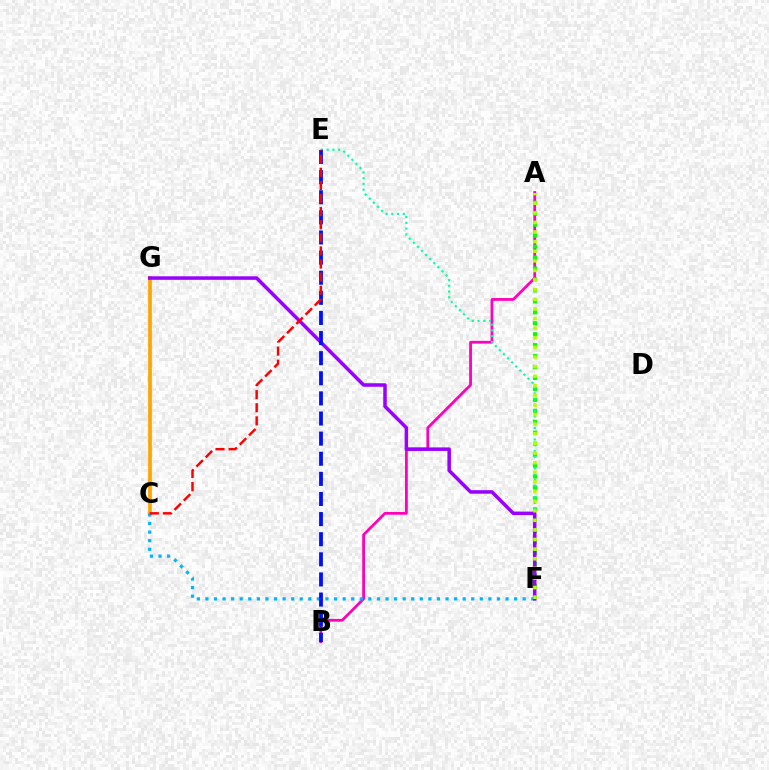{('A', 'B'): [{'color': '#ff00bd', 'line_style': 'solid', 'thickness': 2.0}], ('C', 'G'): [{'color': '#ffa500', 'line_style': 'solid', 'thickness': 2.68}], ('C', 'F'): [{'color': '#00b5ff', 'line_style': 'dotted', 'thickness': 2.33}], ('A', 'F'): [{'color': '#08ff00', 'line_style': 'dotted', 'thickness': 2.97}, {'color': '#b3ff00', 'line_style': 'dotted', 'thickness': 2.61}], ('E', 'F'): [{'color': '#00ff9d', 'line_style': 'dotted', 'thickness': 1.57}], ('F', 'G'): [{'color': '#9b00ff', 'line_style': 'solid', 'thickness': 2.54}], ('B', 'E'): [{'color': '#0010ff', 'line_style': 'dashed', 'thickness': 2.73}], ('C', 'E'): [{'color': '#ff0000', 'line_style': 'dashed', 'thickness': 1.78}]}